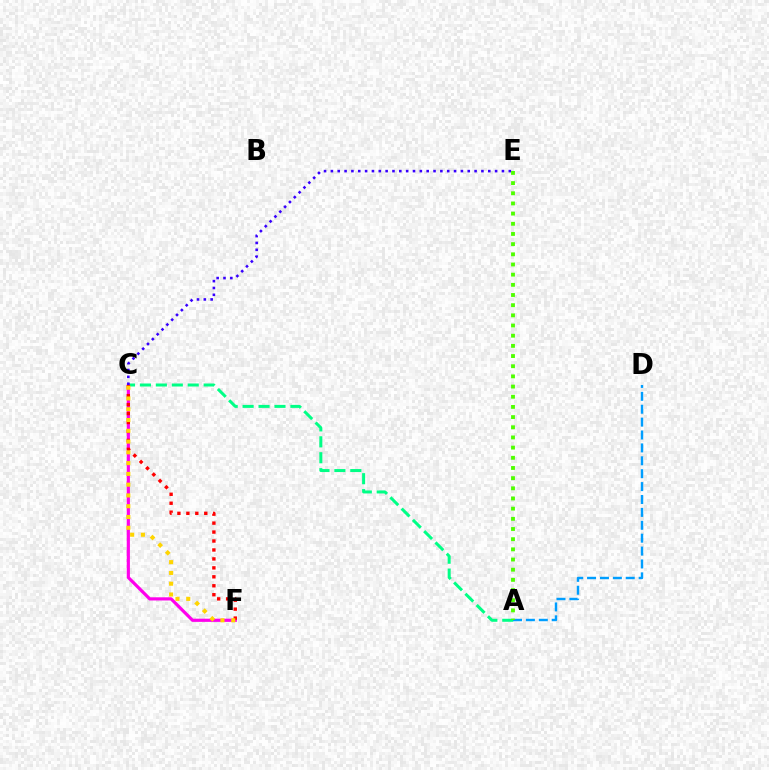{('A', 'C'): [{'color': '#00ff86', 'line_style': 'dashed', 'thickness': 2.16}], ('C', 'F'): [{'color': '#ff00ed', 'line_style': 'solid', 'thickness': 2.29}, {'color': '#ff0000', 'line_style': 'dotted', 'thickness': 2.43}, {'color': '#ffd500', 'line_style': 'dotted', 'thickness': 2.93}], ('A', 'D'): [{'color': '#009eff', 'line_style': 'dashed', 'thickness': 1.75}], ('C', 'E'): [{'color': '#3700ff', 'line_style': 'dotted', 'thickness': 1.86}], ('A', 'E'): [{'color': '#4fff00', 'line_style': 'dotted', 'thickness': 2.76}]}